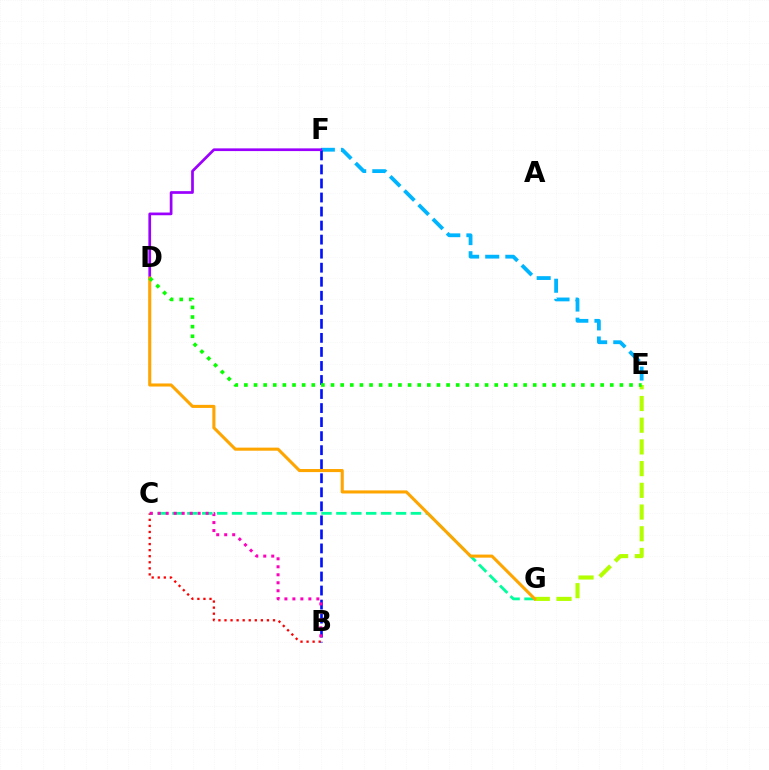{('B', 'C'): [{'color': '#ff0000', 'line_style': 'dotted', 'thickness': 1.65}, {'color': '#ff00bd', 'line_style': 'dotted', 'thickness': 2.17}], ('E', 'F'): [{'color': '#00b5ff', 'line_style': 'dashed', 'thickness': 2.73}], ('B', 'F'): [{'color': '#0010ff', 'line_style': 'dashed', 'thickness': 1.91}], ('C', 'G'): [{'color': '#00ff9d', 'line_style': 'dashed', 'thickness': 2.02}], ('E', 'G'): [{'color': '#b3ff00', 'line_style': 'dashed', 'thickness': 2.95}], ('D', 'F'): [{'color': '#9b00ff', 'line_style': 'solid', 'thickness': 1.95}], ('D', 'G'): [{'color': '#ffa500', 'line_style': 'solid', 'thickness': 2.21}], ('D', 'E'): [{'color': '#08ff00', 'line_style': 'dotted', 'thickness': 2.62}]}